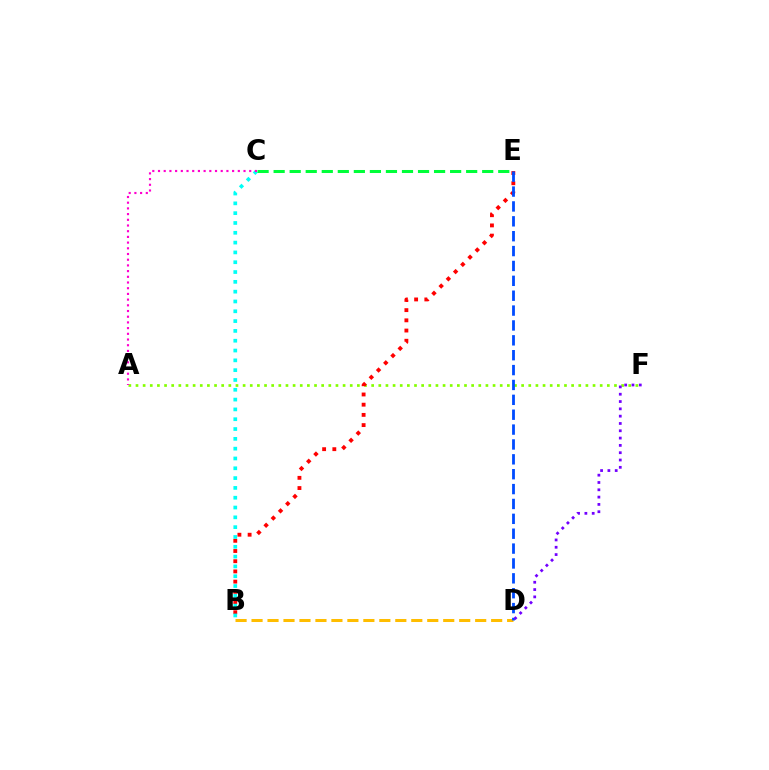{('B', 'D'): [{'color': '#ffbd00', 'line_style': 'dashed', 'thickness': 2.17}], ('A', 'F'): [{'color': '#84ff00', 'line_style': 'dotted', 'thickness': 1.94}], ('B', 'E'): [{'color': '#ff0000', 'line_style': 'dotted', 'thickness': 2.77}], ('B', 'C'): [{'color': '#00fff6', 'line_style': 'dotted', 'thickness': 2.67}], ('D', 'E'): [{'color': '#004bff', 'line_style': 'dashed', 'thickness': 2.02}], ('D', 'F'): [{'color': '#7200ff', 'line_style': 'dotted', 'thickness': 1.99}], ('A', 'C'): [{'color': '#ff00cf', 'line_style': 'dotted', 'thickness': 1.55}], ('C', 'E'): [{'color': '#00ff39', 'line_style': 'dashed', 'thickness': 2.18}]}